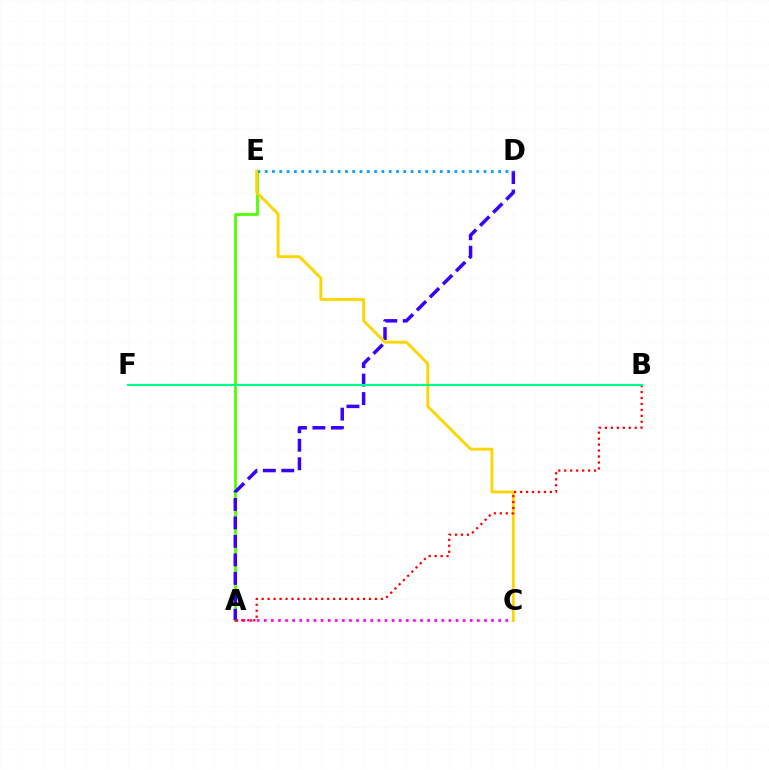{('A', 'E'): [{'color': '#4fff00', 'line_style': 'solid', 'thickness': 2.01}], ('A', 'C'): [{'color': '#ff00ed', 'line_style': 'dotted', 'thickness': 1.93}], ('A', 'D'): [{'color': '#3700ff', 'line_style': 'dashed', 'thickness': 2.51}], ('D', 'E'): [{'color': '#009eff', 'line_style': 'dotted', 'thickness': 1.98}], ('C', 'E'): [{'color': '#ffd500', 'line_style': 'solid', 'thickness': 2.06}], ('A', 'B'): [{'color': '#ff0000', 'line_style': 'dotted', 'thickness': 1.62}], ('B', 'F'): [{'color': '#00ff86', 'line_style': 'solid', 'thickness': 1.55}]}